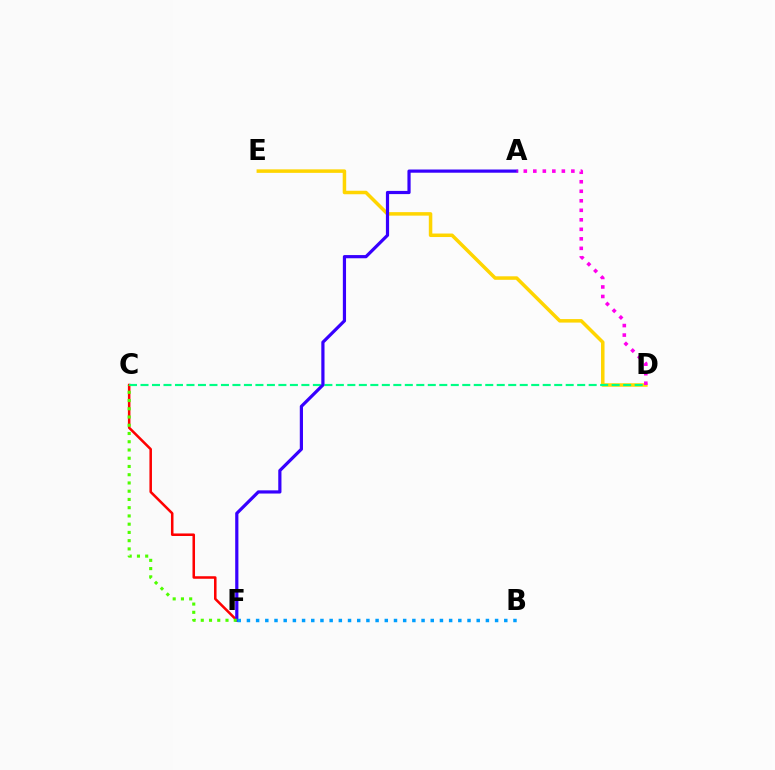{('C', 'F'): [{'color': '#ff0000', 'line_style': 'solid', 'thickness': 1.83}, {'color': '#4fff00', 'line_style': 'dotted', 'thickness': 2.24}], ('D', 'E'): [{'color': '#ffd500', 'line_style': 'solid', 'thickness': 2.52}], ('C', 'D'): [{'color': '#00ff86', 'line_style': 'dashed', 'thickness': 1.56}], ('A', 'F'): [{'color': '#3700ff', 'line_style': 'solid', 'thickness': 2.3}], ('B', 'F'): [{'color': '#009eff', 'line_style': 'dotted', 'thickness': 2.5}], ('A', 'D'): [{'color': '#ff00ed', 'line_style': 'dotted', 'thickness': 2.58}]}